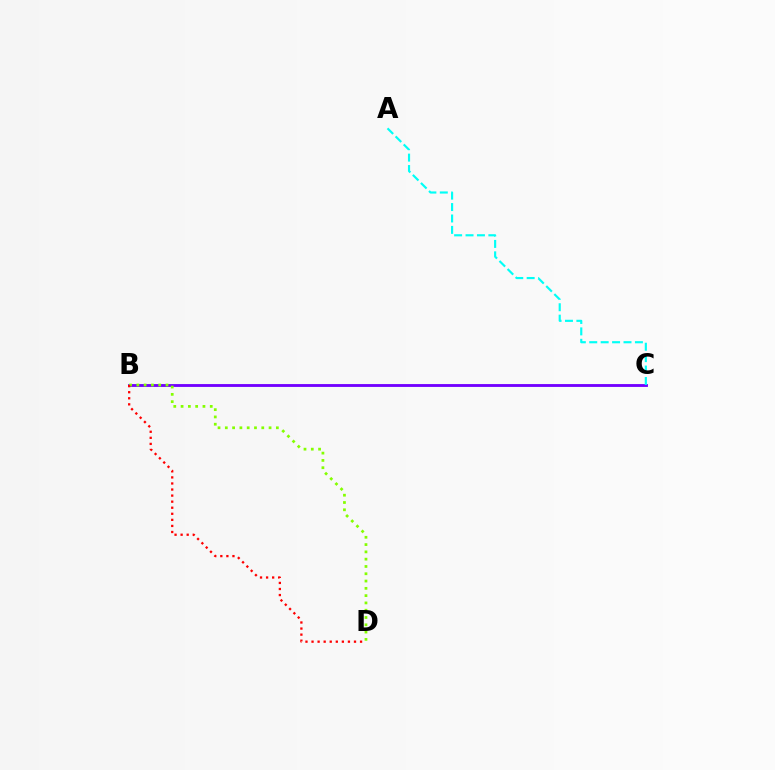{('B', 'C'): [{'color': '#7200ff', 'line_style': 'solid', 'thickness': 2.05}], ('B', 'D'): [{'color': '#84ff00', 'line_style': 'dotted', 'thickness': 1.98}, {'color': '#ff0000', 'line_style': 'dotted', 'thickness': 1.65}], ('A', 'C'): [{'color': '#00fff6', 'line_style': 'dashed', 'thickness': 1.55}]}